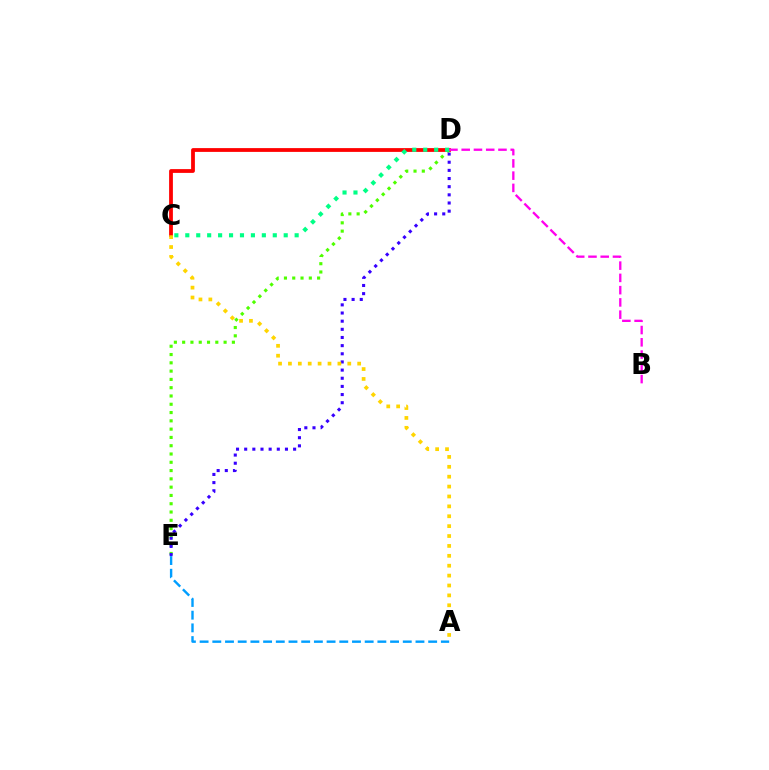{('C', 'D'): [{'color': '#ff0000', 'line_style': 'solid', 'thickness': 2.72}, {'color': '#00ff86', 'line_style': 'dotted', 'thickness': 2.97}], ('D', 'E'): [{'color': '#4fff00', 'line_style': 'dotted', 'thickness': 2.25}, {'color': '#3700ff', 'line_style': 'dotted', 'thickness': 2.22}], ('A', 'C'): [{'color': '#ffd500', 'line_style': 'dotted', 'thickness': 2.69}], ('B', 'D'): [{'color': '#ff00ed', 'line_style': 'dashed', 'thickness': 1.67}], ('A', 'E'): [{'color': '#009eff', 'line_style': 'dashed', 'thickness': 1.72}]}